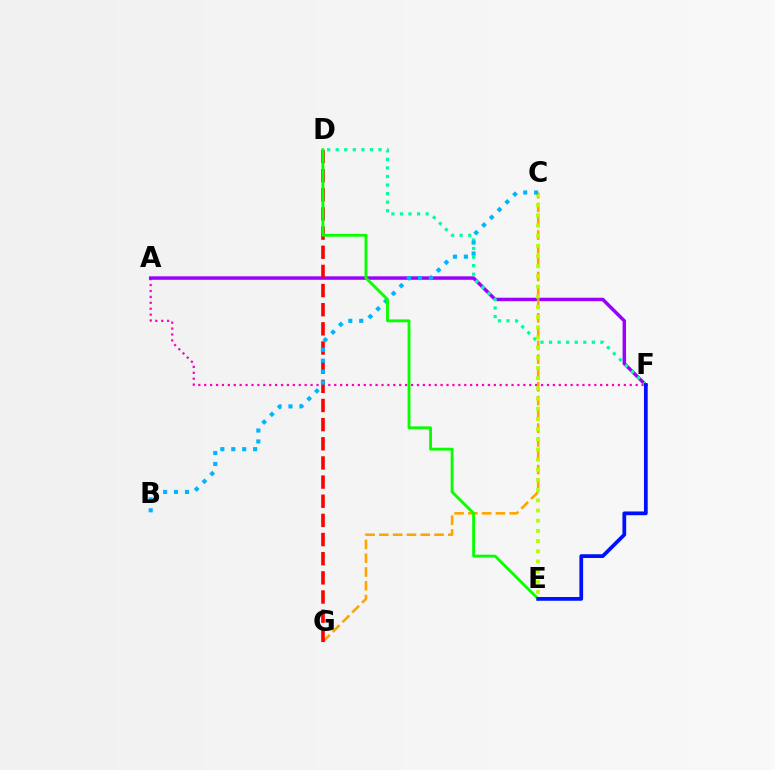{('A', 'F'): [{'color': '#ff00bd', 'line_style': 'dotted', 'thickness': 1.61}, {'color': '#9b00ff', 'line_style': 'solid', 'thickness': 2.49}], ('C', 'G'): [{'color': '#ffa500', 'line_style': 'dashed', 'thickness': 1.87}], ('D', 'F'): [{'color': '#00ff9d', 'line_style': 'dotted', 'thickness': 2.33}], ('D', 'G'): [{'color': '#ff0000', 'line_style': 'dashed', 'thickness': 2.6}], ('C', 'E'): [{'color': '#b3ff00', 'line_style': 'dotted', 'thickness': 2.77}], ('B', 'C'): [{'color': '#00b5ff', 'line_style': 'dotted', 'thickness': 2.97}], ('D', 'E'): [{'color': '#08ff00', 'line_style': 'solid', 'thickness': 2.06}], ('E', 'F'): [{'color': '#0010ff', 'line_style': 'solid', 'thickness': 2.7}]}